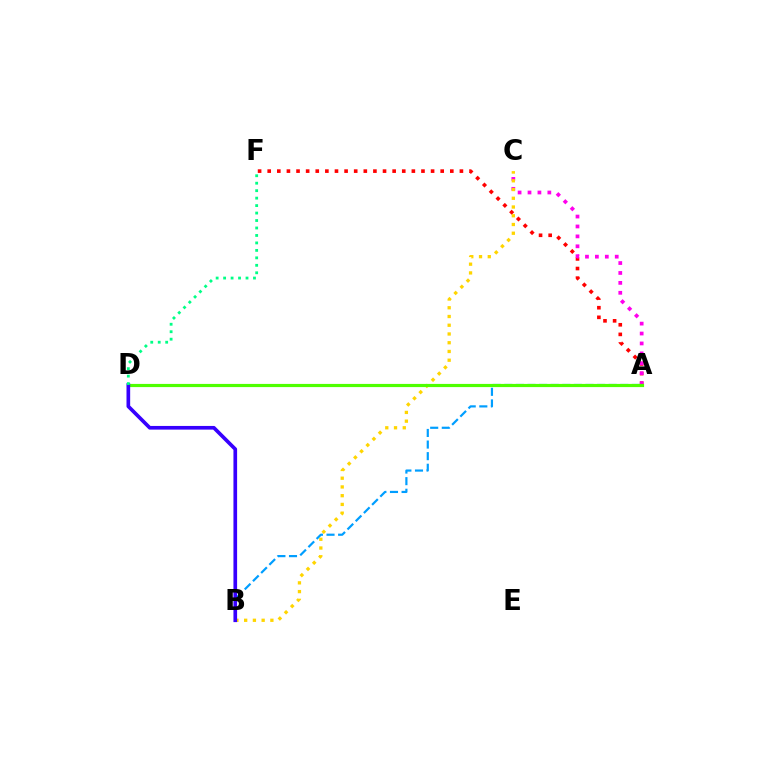{('A', 'F'): [{'color': '#ff0000', 'line_style': 'dotted', 'thickness': 2.61}], ('A', 'C'): [{'color': '#ff00ed', 'line_style': 'dotted', 'thickness': 2.7}], ('B', 'C'): [{'color': '#ffd500', 'line_style': 'dotted', 'thickness': 2.37}], ('A', 'B'): [{'color': '#009eff', 'line_style': 'dashed', 'thickness': 1.58}], ('A', 'D'): [{'color': '#4fff00', 'line_style': 'solid', 'thickness': 2.29}], ('B', 'D'): [{'color': '#3700ff', 'line_style': 'solid', 'thickness': 2.64}], ('D', 'F'): [{'color': '#00ff86', 'line_style': 'dotted', 'thickness': 2.03}]}